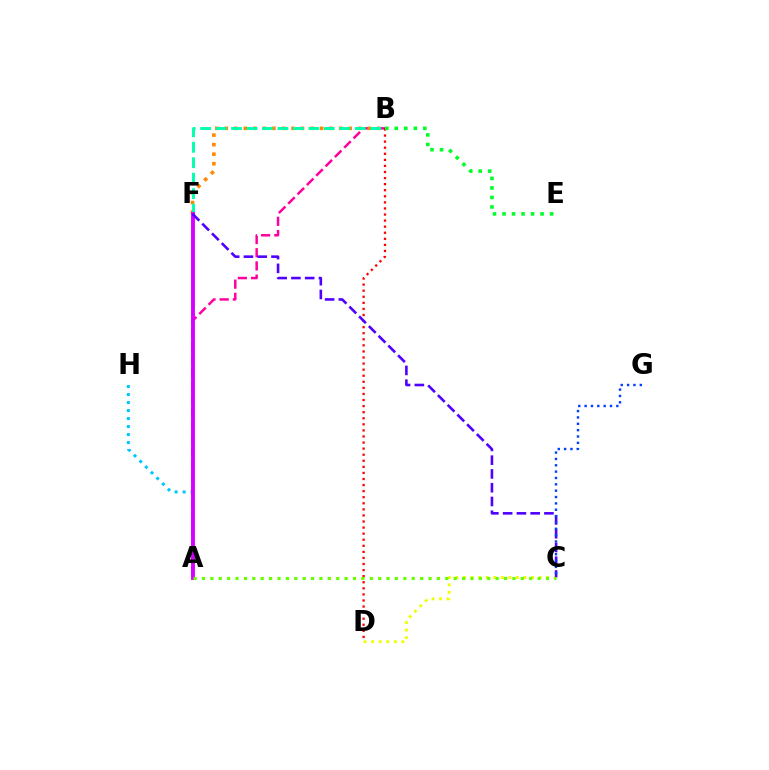{('A', 'B'): [{'color': '#ff00a0', 'line_style': 'dashed', 'thickness': 1.79}], ('A', 'H'): [{'color': '#00c7ff', 'line_style': 'dotted', 'thickness': 2.18}], ('B', 'F'): [{'color': '#ff8800', 'line_style': 'dotted', 'thickness': 2.59}, {'color': '#00ffaf', 'line_style': 'dashed', 'thickness': 2.1}], ('C', 'D'): [{'color': '#eeff00', 'line_style': 'dotted', 'thickness': 2.05}], ('B', 'D'): [{'color': '#ff0000', 'line_style': 'dotted', 'thickness': 1.65}], ('A', 'F'): [{'color': '#d600ff', 'line_style': 'solid', 'thickness': 2.78}], ('C', 'F'): [{'color': '#4f00ff', 'line_style': 'dashed', 'thickness': 1.87}], ('B', 'E'): [{'color': '#00ff27', 'line_style': 'dotted', 'thickness': 2.58}], ('C', 'G'): [{'color': '#003fff', 'line_style': 'dotted', 'thickness': 1.73}], ('A', 'C'): [{'color': '#66ff00', 'line_style': 'dotted', 'thickness': 2.28}]}